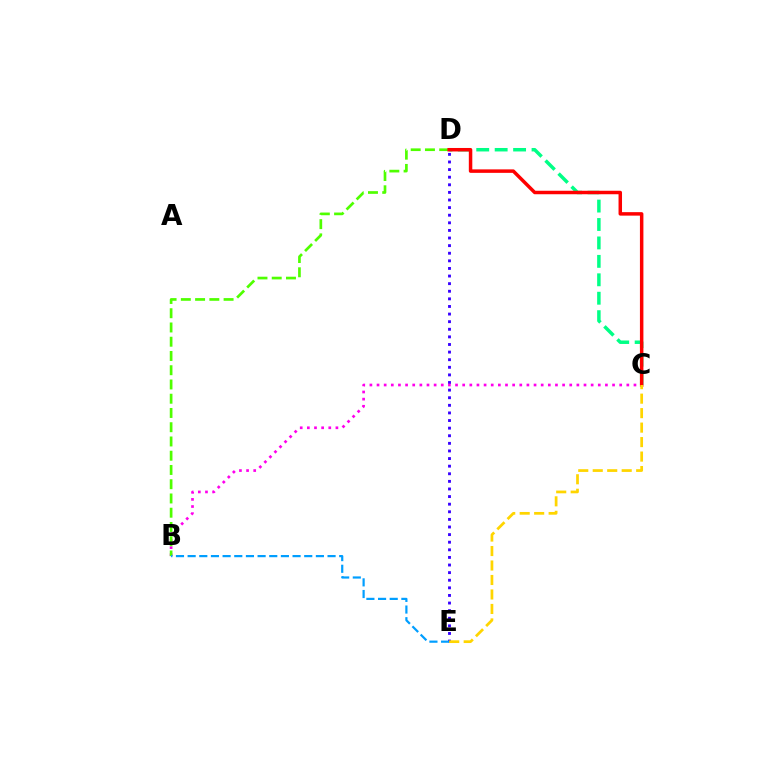{('D', 'E'): [{'color': '#3700ff', 'line_style': 'dotted', 'thickness': 2.07}], ('C', 'D'): [{'color': '#00ff86', 'line_style': 'dashed', 'thickness': 2.5}, {'color': '#ff0000', 'line_style': 'solid', 'thickness': 2.51}], ('B', 'C'): [{'color': '#ff00ed', 'line_style': 'dotted', 'thickness': 1.94}], ('B', 'D'): [{'color': '#4fff00', 'line_style': 'dashed', 'thickness': 1.94}], ('B', 'E'): [{'color': '#009eff', 'line_style': 'dashed', 'thickness': 1.58}], ('C', 'E'): [{'color': '#ffd500', 'line_style': 'dashed', 'thickness': 1.97}]}